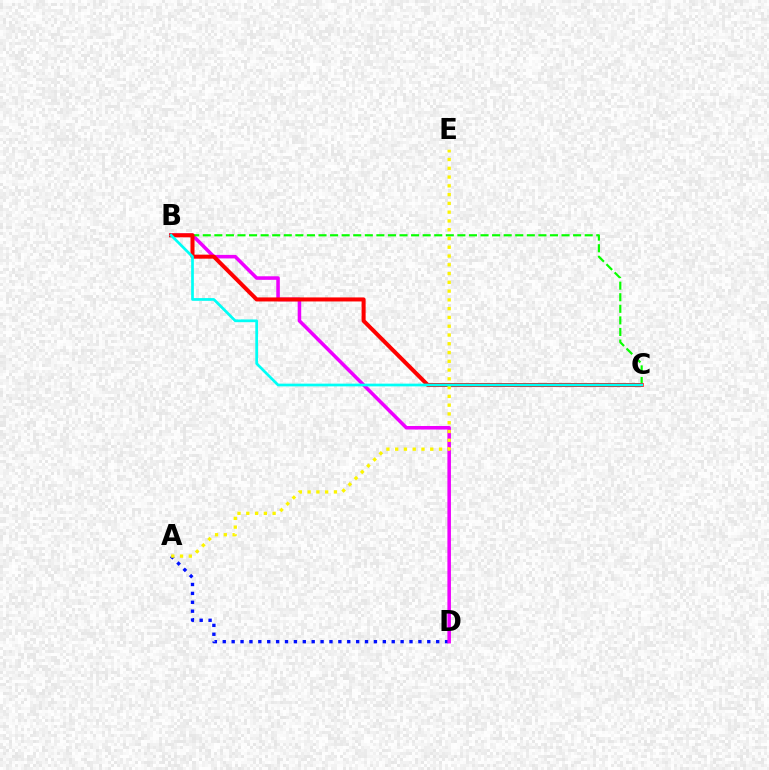{('A', 'D'): [{'color': '#0010ff', 'line_style': 'dotted', 'thickness': 2.42}], ('B', 'D'): [{'color': '#ee00ff', 'line_style': 'solid', 'thickness': 2.55}], ('B', 'C'): [{'color': '#08ff00', 'line_style': 'dashed', 'thickness': 1.57}, {'color': '#ff0000', 'line_style': 'solid', 'thickness': 2.91}, {'color': '#00fff6', 'line_style': 'solid', 'thickness': 1.96}], ('A', 'E'): [{'color': '#fcf500', 'line_style': 'dotted', 'thickness': 2.38}]}